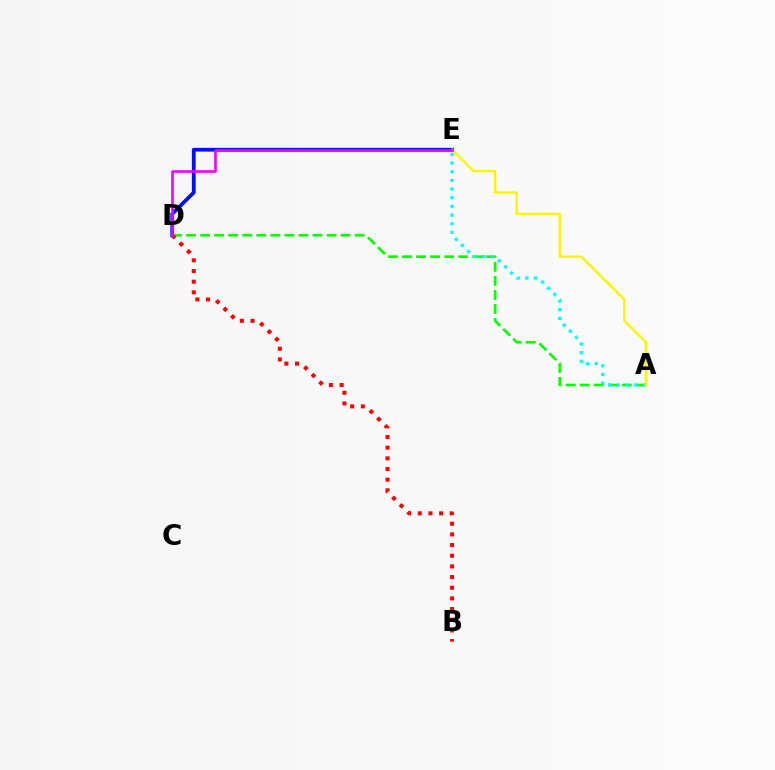{('A', 'D'): [{'color': '#08ff00', 'line_style': 'dashed', 'thickness': 1.91}], ('D', 'E'): [{'color': '#0010ff', 'line_style': 'solid', 'thickness': 2.7}, {'color': '#ee00ff', 'line_style': 'solid', 'thickness': 1.87}], ('A', 'E'): [{'color': '#00fff6', 'line_style': 'dotted', 'thickness': 2.35}, {'color': '#fcf500', 'line_style': 'solid', 'thickness': 1.71}], ('B', 'D'): [{'color': '#ff0000', 'line_style': 'dotted', 'thickness': 2.9}]}